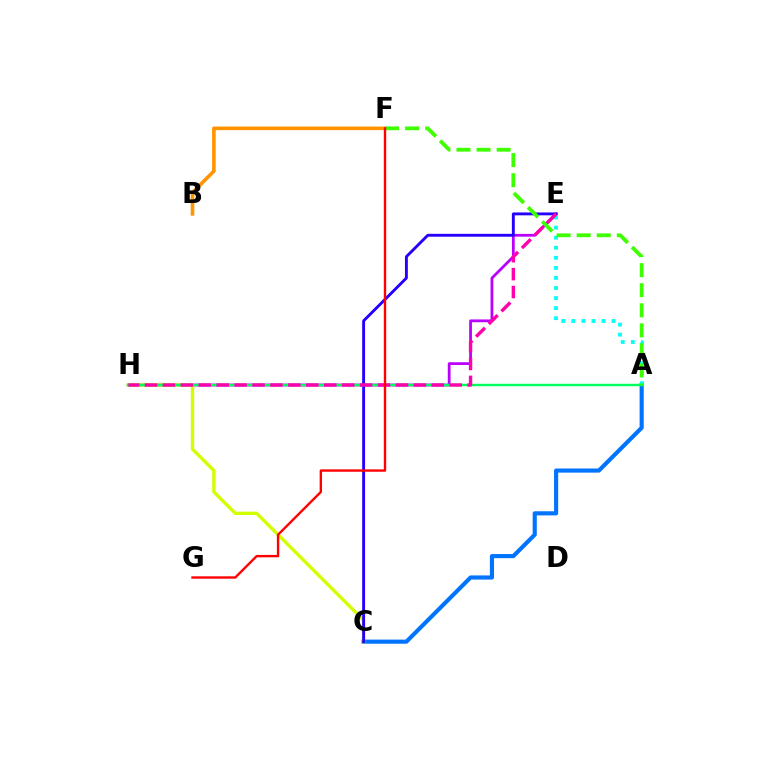{('B', 'F'): [{'color': '#ff9400', 'line_style': 'solid', 'thickness': 2.59}], ('A', 'C'): [{'color': '#0074ff', 'line_style': 'solid', 'thickness': 2.97}], ('A', 'E'): [{'color': '#00fff6', 'line_style': 'dotted', 'thickness': 2.73}], ('E', 'H'): [{'color': '#b900ff', 'line_style': 'solid', 'thickness': 2.0}, {'color': '#ff00ac', 'line_style': 'dashed', 'thickness': 2.44}], ('C', 'H'): [{'color': '#d1ff00', 'line_style': 'solid', 'thickness': 2.42}], ('C', 'E'): [{'color': '#2500ff', 'line_style': 'solid', 'thickness': 2.08}], ('A', 'H'): [{'color': '#00ff5c', 'line_style': 'solid', 'thickness': 1.77}], ('A', 'F'): [{'color': '#3dff00', 'line_style': 'dashed', 'thickness': 2.73}], ('F', 'G'): [{'color': '#ff0000', 'line_style': 'solid', 'thickness': 1.72}]}